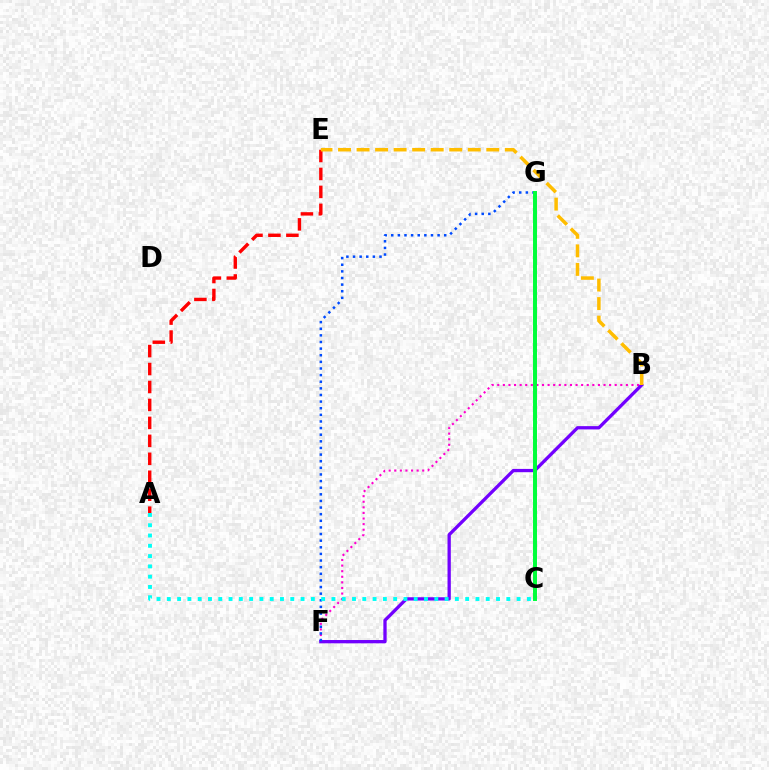{('C', 'G'): [{'color': '#84ff00', 'line_style': 'dashed', 'thickness': 1.57}, {'color': '#00ff39', 'line_style': 'solid', 'thickness': 2.86}], ('A', 'E'): [{'color': '#ff0000', 'line_style': 'dashed', 'thickness': 2.44}], ('B', 'F'): [{'color': '#ff00cf', 'line_style': 'dotted', 'thickness': 1.52}, {'color': '#7200ff', 'line_style': 'solid', 'thickness': 2.37}], ('F', 'G'): [{'color': '#004bff', 'line_style': 'dotted', 'thickness': 1.8}], ('A', 'C'): [{'color': '#00fff6', 'line_style': 'dotted', 'thickness': 2.8}], ('B', 'E'): [{'color': '#ffbd00', 'line_style': 'dashed', 'thickness': 2.52}]}